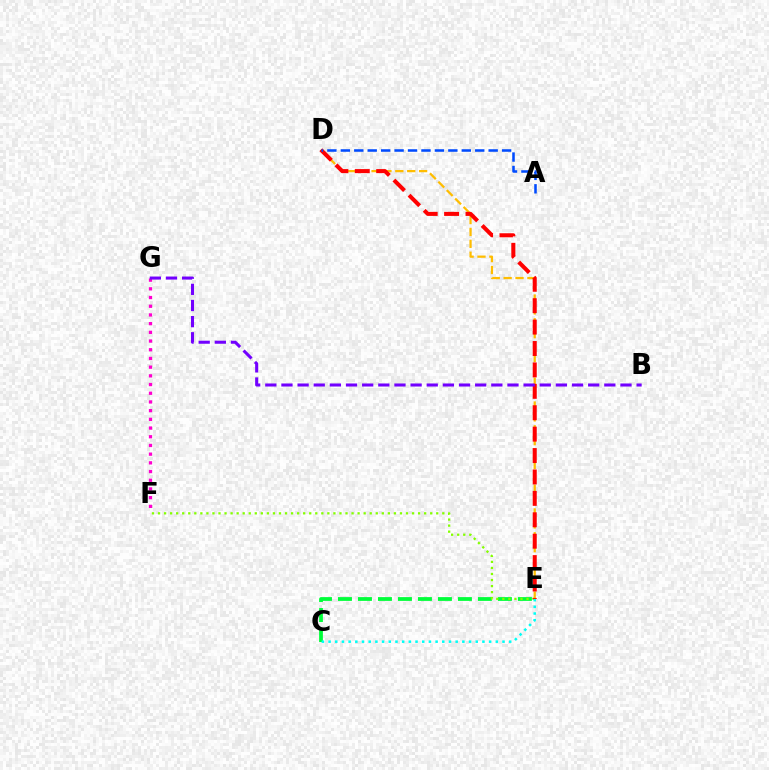{('F', 'G'): [{'color': '#ff00cf', 'line_style': 'dotted', 'thickness': 2.36}], ('C', 'E'): [{'color': '#00ff39', 'line_style': 'dashed', 'thickness': 2.72}, {'color': '#00fff6', 'line_style': 'dotted', 'thickness': 1.82}], ('E', 'F'): [{'color': '#84ff00', 'line_style': 'dotted', 'thickness': 1.64}], ('D', 'E'): [{'color': '#ffbd00', 'line_style': 'dashed', 'thickness': 1.61}, {'color': '#ff0000', 'line_style': 'dashed', 'thickness': 2.91}], ('A', 'D'): [{'color': '#004bff', 'line_style': 'dashed', 'thickness': 1.83}], ('B', 'G'): [{'color': '#7200ff', 'line_style': 'dashed', 'thickness': 2.19}]}